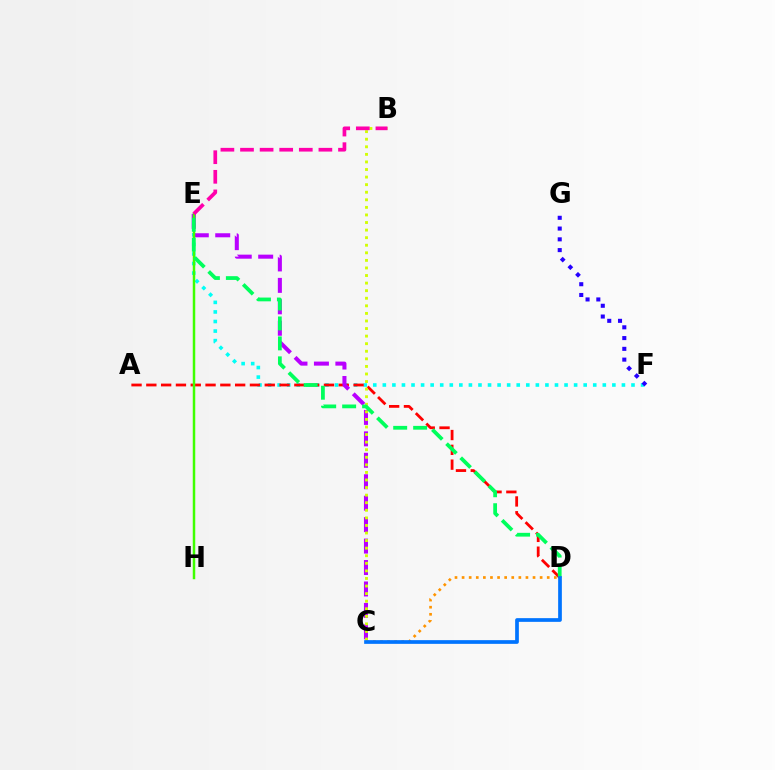{('E', 'F'): [{'color': '#00fff6', 'line_style': 'dotted', 'thickness': 2.6}], ('A', 'D'): [{'color': '#ff0000', 'line_style': 'dashed', 'thickness': 2.01}], ('C', 'E'): [{'color': '#b900ff', 'line_style': 'dashed', 'thickness': 2.91}], ('E', 'H'): [{'color': '#3dff00', 'line_style': 'solid', 'thickness': 1.78}], ('B', 'C'): [{'color': '#d1ff00', 'line_style': 'dotted', 'thickness': 2.06}], ('B', 'E'): [{'color': '#ff00ac', 'line_style': 'dashed', 'thickness': 2.66}], ('D', 'E'): [{'color': '#00ff5c', 'line_style': 'dashed', 'thickness': 2.71}], ('C', 'D'): [{'color': '#ff9400', 'line_style': 'dotted', 'thickness': 1.93}, {'color': '#0074ff', 'line_style': 'solid', 'thickness': 2.66}], ('F', 'G'): [{'color': '#2500ff', 'line_style': 'dotted', 'thickness': 2.93}]}